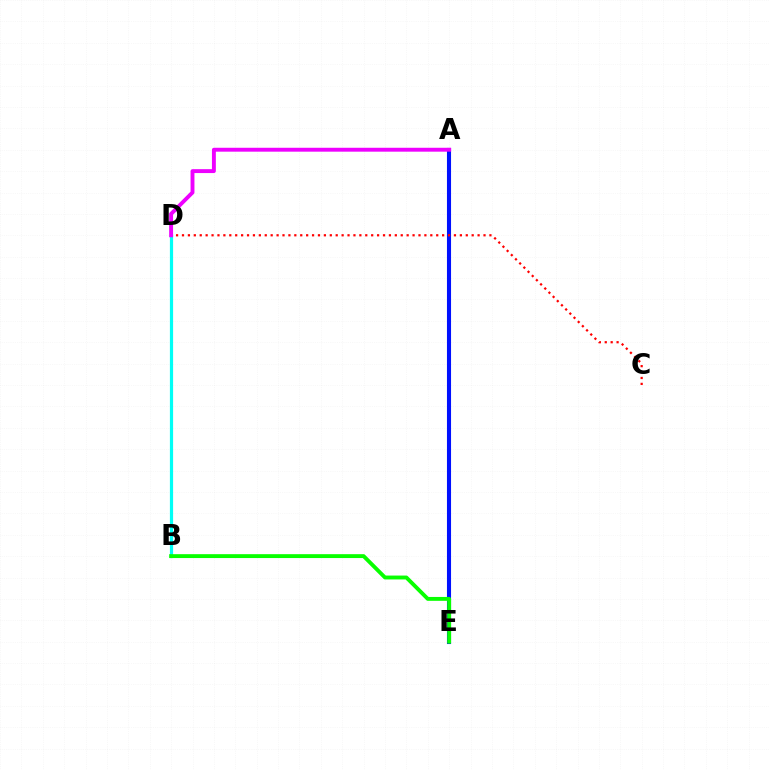{('A', 'E'): [{'color': '#fcf500', 'line_style': 'dotted', 'thickness': 1.95}, {'color': '#0010ff', 'line_style': 'solid', 'thickness': 2.94}], ('C', 'D'): [{'color': '#ff0000', 'line_style': 'dotted', 'thickness': 1.61}], ('B', 'D'): [{'color': '#00fff6', 'line_style': 'solid', 'thickness': 2.31}], ('B', 'E'): [{'color': '#08ff00', 'line_style': 'solid', 'thickness': 2.79}], ('A', 'D'): [{'color': '#ee00ff', 'line_style': 'solid', 'thickness': 2.81}]}